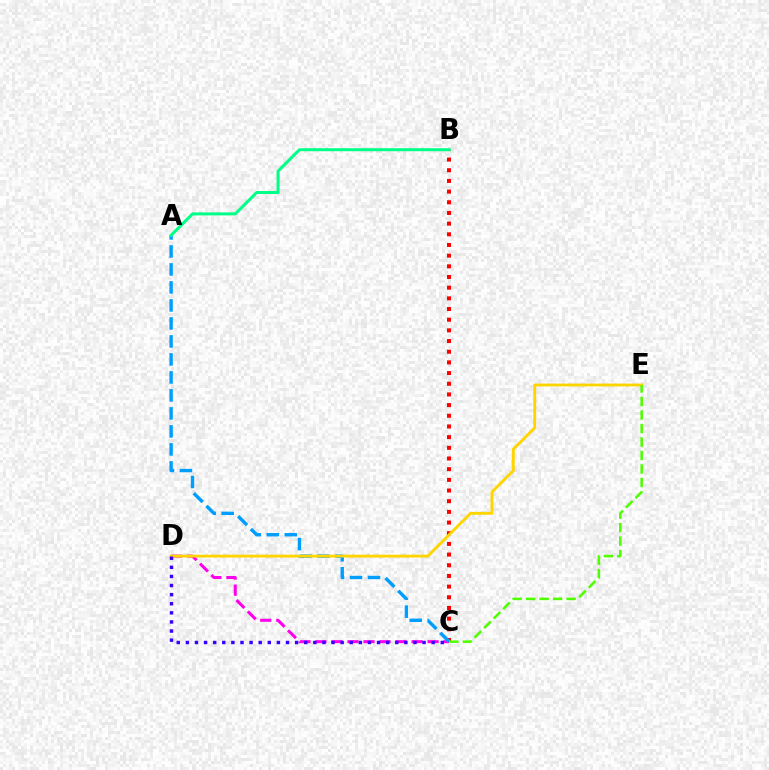{('B', 'C'): [{'color': '#ff0000', 'line_style': 'dotted', 'thickness': 2.9}], ('C', 'D'): [{'color': '#ff00ed', 'line_style': 'dashed', 'thickness': 2.18}, {'color': '#3700ff', 'line_style': 'dotted', 'thickness': 2.47}], ('A', 'C'): [{'color': '#009eff', 'line_style': 'dashed', 'thickness': 2.44}], ('D', 'E'): [{'color': '#ffd500', 'line_style': 'solid', 'thickness': 2.05}], ('A', 'B'): [{'color': '#00ff86', 'line_style': 'solid', 'thickness': 2.16}], ('C', 'E'): [{'color': '#4fff00', 'line_style': 'dashed', 'thickness': 1.83}]}